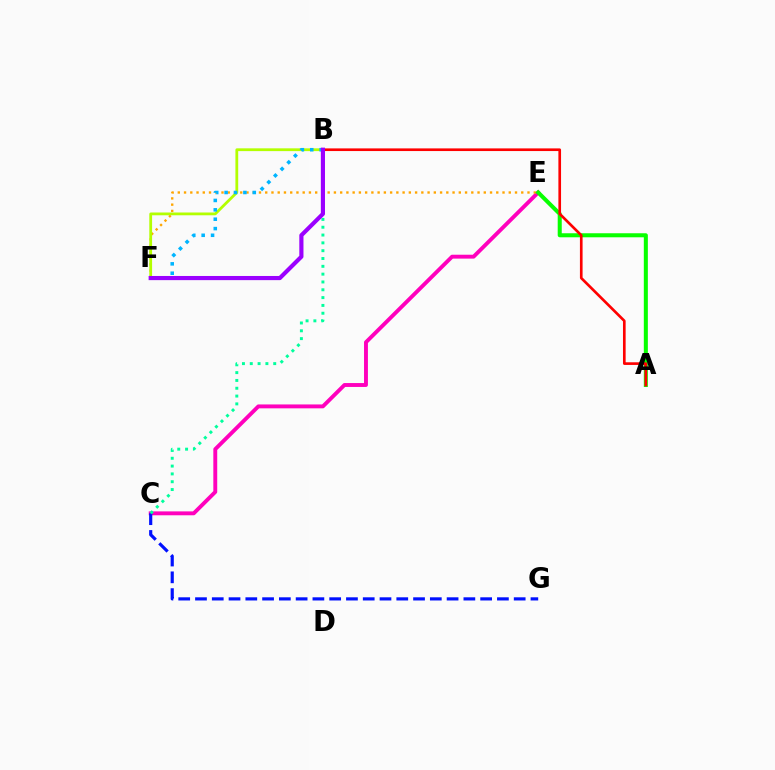{('C', 'E'): [{'color': '#ff00bd', 'line_style': 'solid', 'thickness': 2.8}], ('E', 'F'): [{'color': '#ffa500', 'line_style': 'dotted', 'thickness': 1.7}], ('B', 'F'): [{'color': '#b3ff00', 'line_style': 'solid', 'thickness': 2.01}, {'color': '#00b5ff', 'line_style': 'dotted', 'thickness': 2.55}, {'color': '#9b00ff', 'line_style': 'solid', 'thickness': 2.99}], ('C', 'G'): [{'color': '#0010ff', 'line_style': 'dashed', 'thickness': 2.28}], ('A', 'E'): [{'color': '#08ff00', 'line_style': 'solid', 'thickness': 2.91}], ('A', 'B'): [{'color': '#ff0000', 'line_style': 'solid', 'thickness': 1.91}], ('B', 'C'): [{'color': '#00ff9d', 'line_style': 'dotted', 'thickness': 2.12}]}